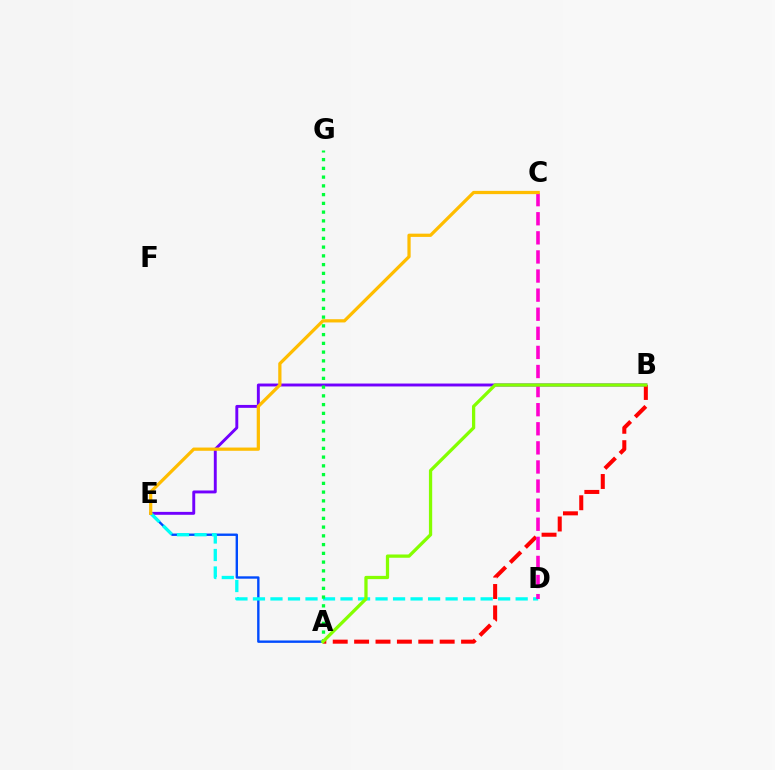{('B', 'E'): [{'color': '#7200ff', 'line_style': 'solid', 'thickness': 2.1}], ('A', 'E'): [{'color': '#004bff', 'line_style': 'solid', 'thickness': 1.72}], ('D', 'E'): [{'color': '#00fff6', 'line_style': 'dashed', 'thickness': 2.38}], ('A', 'G'): [{'color': '#00ff39', 'line_style': 'dotted', 'thickness': 2.38}], ('A', 'B'): [{'color': '#ff0000', 'line_style': 'dashed', 'thickness': 2.91}, {'color': '#84ff00', 'line_style': 'solid', 'thickness': 2.35}], ('C', 'D'): [{'color': '#ff00cf', 'line_style': 'dashed', 'thickness': 2.59}], ('C', 'E'): [{'color': '#ffbd00', 'line_style': 'solid', 'thickness': 2.33}]}